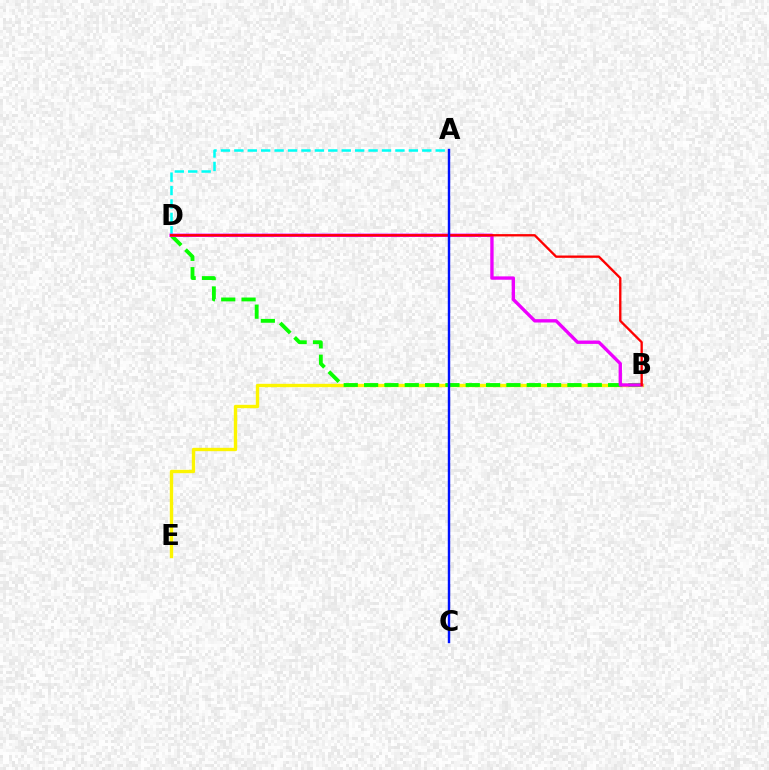{('A', 'D'): [{'color': '#00fff6', 'line_style': 'dashed', 'thickness': 1.82}], ('B', 'E'): [{'color': '#fcf500', 'line_style': 'solid', 'thickness': 2.42}], ('B', 'D'): [{'color': '#08ff00', 'line_style': 'dashed', 'thickness': 2.76}, {'color': '#ee00ff', 'line_style': 'solid', 'thickness': 2.41}, {'color': '#ff0000', 'line_style': 'solid', 'thickness': 1.68}], ('A', 'C'): [{'color': '#0010ff', 'line_style': 'solid', 'thickness': 1.75}]}